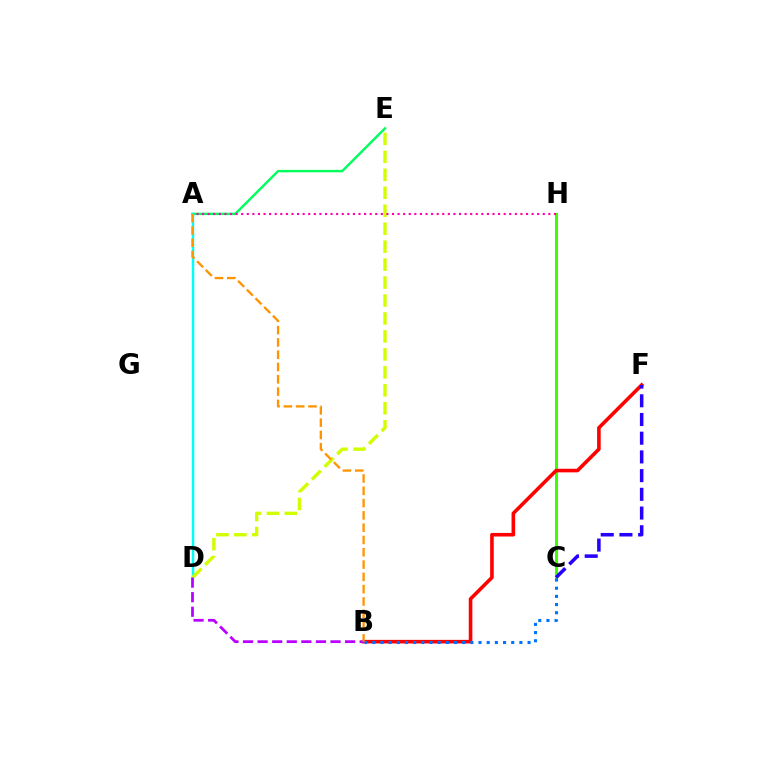{('C', 'H'): [{'color': '#3dff00', 'line_style': 'solid', 'thickness': 2.17}], ('A', 'E'): [{'color': '#00ff5c', 'line_style': 'solid', 'thickness': 1.73}], ('B', 'F'): [{'color': '#ff0000', 'line_style': 'solid', 'thickness': 2.59}], ('A', 'D'): [{'color': '#00fff6', 'line_style': 'solid', 'thickness': 1.8}], ('D', 'E'): [{'color': '#d1ff00', 'line_style': 'dashed', 'thickness': 2.44}], ('B', 'D'): [{'color': '#b900ff', 'line_style': 'dashed', 'thickness': 1.98}], ('B', 'C'): [{'color': '#0074ff', 'line_style': 'dotted', 'thickness': 2.22}], ('C', 'F'): [{'color': '#2500ff', 'line_style': 'dashed', 'thickness': 2.54}], ('A', 'B'): [{'color': '#ff9400', 'line_style': 'dashed', 'thickness': 1.67}], ('A', 'H'): [{'color': '#ff00ac', 'line_style': 'dotted', 'thickness': 1.52}]}